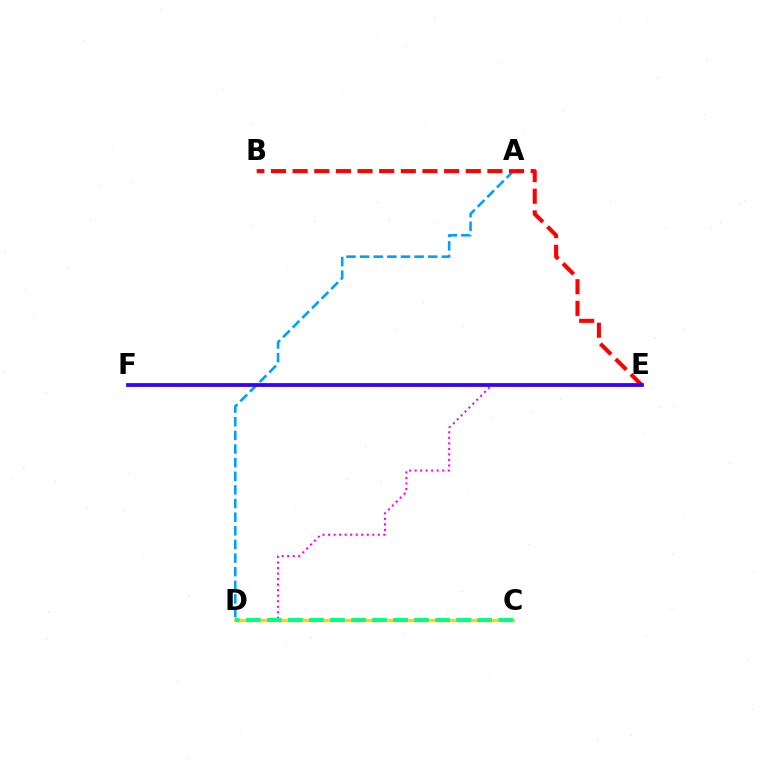{('D', 'E'): [{'color': '#ff00ed', 'line_style': 'dotted', 'thickness': 1.5}], ('C', 'D'): [{'color': '#ffd500', 'line_style': 'solid', 'thickness': 2.37}, {'color': '#00ff86', 'line_style': 'dashed', 'thickness': 2.86}], ('E', 'F'): [{'color': '#4fff00', 'line_style': 'dotted', 'thickness': 2.02}, {'color': '#3700ff', 'line_style': 'solid', 'thickness': 2.73}], ('A', 'D'): [{'color': '#009eff', 'line_style': 'dashed', 'thickness': 1.85}], ('B', 'E'): [{'color': '#ff0000', 'line_style': 'dashed', 'thickness': 2.94}]}